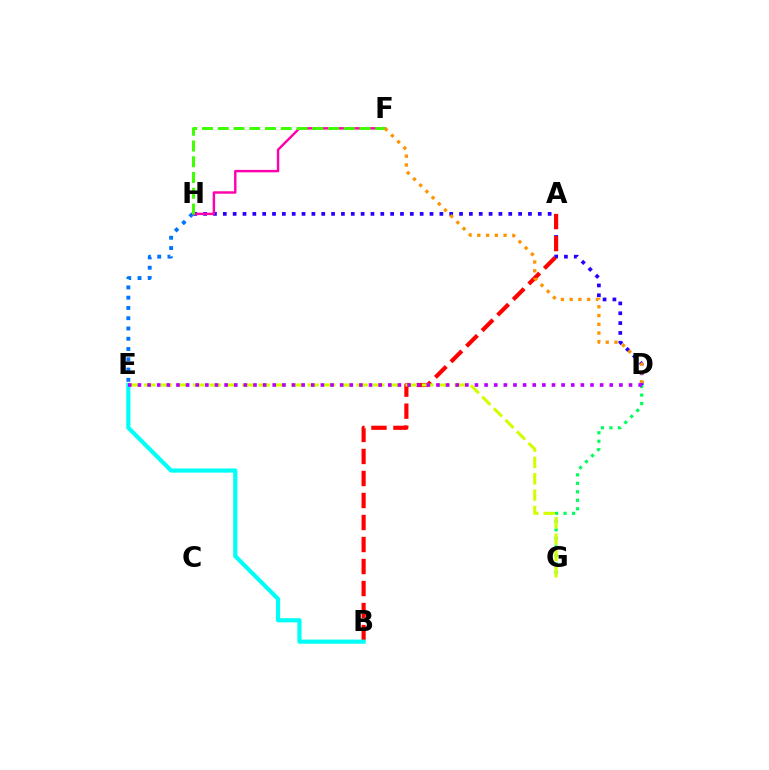{('D', 'H'): [{'color': '#2500ff', 'line_style': 'dotted', 'thickness': 2.67}], ('F', 'H'): [{'color': '#ff00ac', 'line_style': 'solid', 'thickness': 1.75}, {'color': '#3dff00', 'line_style': 'dashed', 'thickness': 2.14}], ('A', 'B'): [{'color': '#ff0000', 'line_style': 'dashed', 'thickness': 2.99}], ('D', 'G'): [{'color': '#00ff5c', 'line_style': 'dotted', 'thickness': 2.31}], ('E', 'H'): [{'color': '#0074ff', 'line_style': 'dotted', 'thickness': 2.79}], ('B', 'E'): [{'color': '#00fff6', 'line_style': 'solid', 'thickness': 3.0}], ('E', 'G'): [{'color': '#d1ff00', 'line_style': 'dashed', 'thickness': 2.22}], ('D', 'F'): [{'color': '#ff9400', 'line_style': 'dotted', 'thickness': 2.38}], ('D', 'E'): [{'color': '#b900ff', 'line_style': 'dotted', 'thickness': 2.62}]}